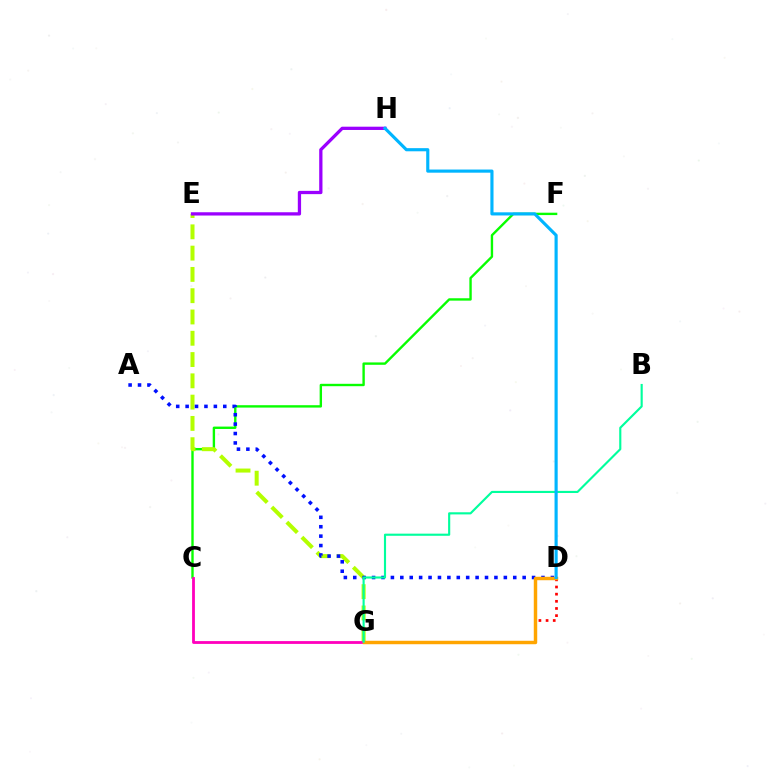{('C', 'F'): [{'color': '#08ff00', 'line_style': 'solid', 'thickness': 1.72}], ('E', 'G'): [{'color': '#b3ff00', 'line_style': 'dashed', 'thickness': 2.89}], ('D', 'G'): [{'color': '#ff0000', 'line_style': 'dotted', 'thickness': 1.94}, {'color': '#ffa500', 'line_style': 'solid', 'thickness': 2.48}], ('E', 'H'): [{'color': '#9b00ff', 'line_style': 'solid', 'thickness': 2.36}], ('A', 'D'): [{'color': '#0010ff', 'line_style': 'dotted', 'thickness': 2.56}], ('C', 'G'): [{'color': '#ff00bd', 'line_style': 'solid', 'thickness': 2.02}], ('B', 'G'): [{'color': '#00ff9d', 'line_style': 'solid', 'thickness': 1.54}], ('D', 'H'): [{'color': '#00b5ff', 'line_style': 'solid', 'thickness': 2.26}]}